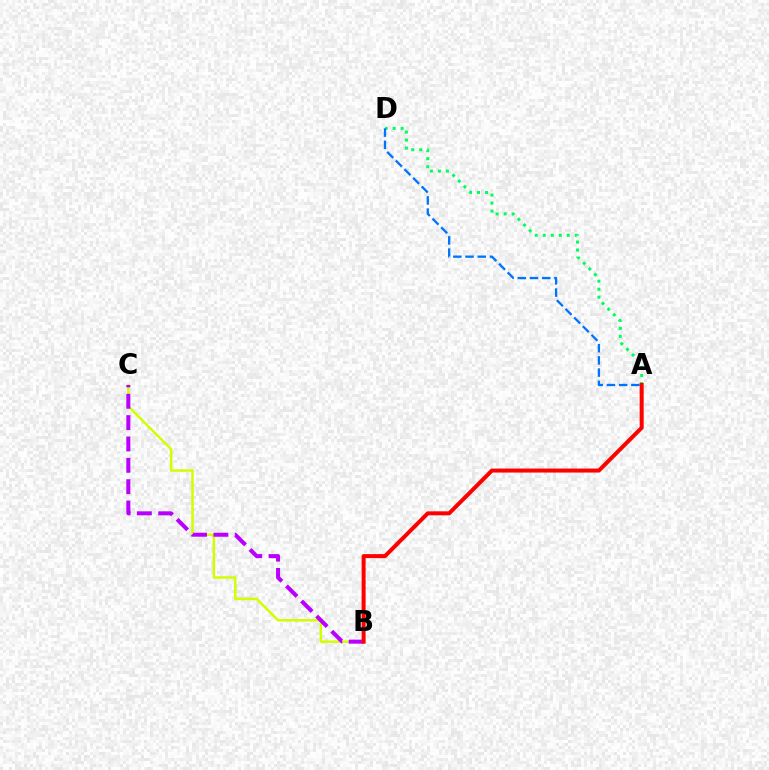{('A', 'D'): [{'color': '#00ff5c', 'line_style': 'dotted', 'thickness': 2.17}, {'color': '#0074ff', 'line_style': 'dashed', 'thickness': 1.66}], ('B', 'C'): [{'color': '#d1ff00', 'line_style': 'solid', 'thickness': 1.8}, {'color': '#b900ff', 'line_style': 'dashed', 'thickness': 2.9}], ('A', 'B'): [{'color': '#ff0000', 'line_style': 'solid', 'thickness': 2.88}]}